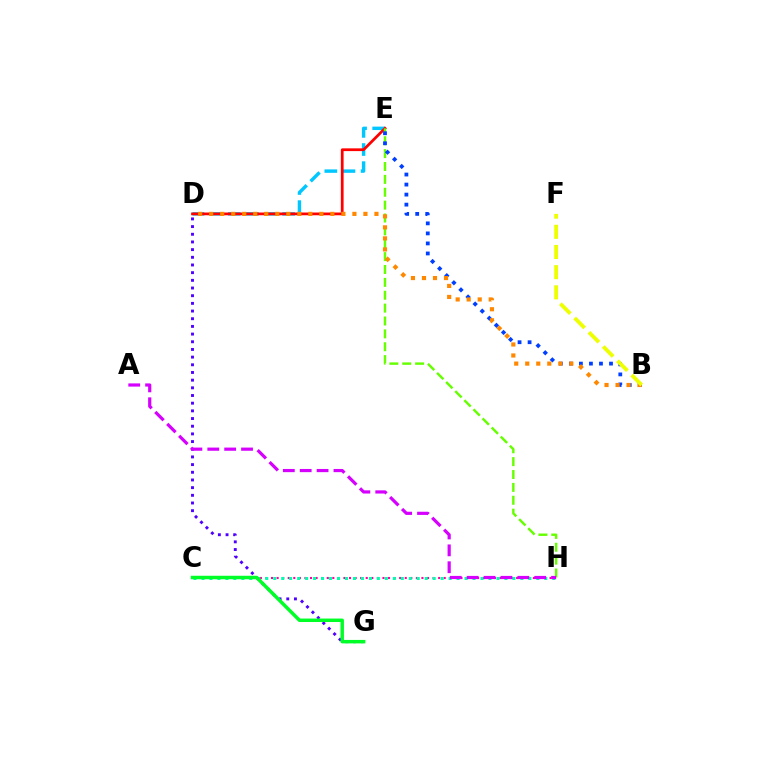{('C', 'H'): [{'color': '#ff00a0', 'line_style': 'dotted', 'thickness': 1.51}, {'color': '#00ffaf', 'line_style': 'dotted', 'thickness': 2.17}], ('D', 'E'): [{'color': '#00c7ff', 'line_style': 'dashed', 'thickness': 2.46}, {'color': '#ff0000', 'line_style': 'solid', 'thickness': 1.98}], ('E', 'H'): [{'color': '#66ff00', 'line_style': 'dashed', 'thickness': 1.75}], ('B', 'E'): [{'color': '#003fff', 'line_style': 'dotted', 'thickness': 2.73}], ('D', 'G'): [{'color': '#4f00ff', 'line_style': 'dotted', 'thickness': 2.09}], ('B', 'D'): [{'color': '#ff8800', 'line_style': 'dotted', 'thickness': 2.99}], ('C', 'G'): [{'color': '#00ff27', 'line_style': 'solid', 'thickness': 2.49}], ('A', 'H'): [{'color': '#d600ff', 'line_style': 'dashed', 'thickness': 2.29}], ('B', 'F'): [{'color': '#eeff00', 'line_style': 'dashed', 'thickness': 2.74}]}